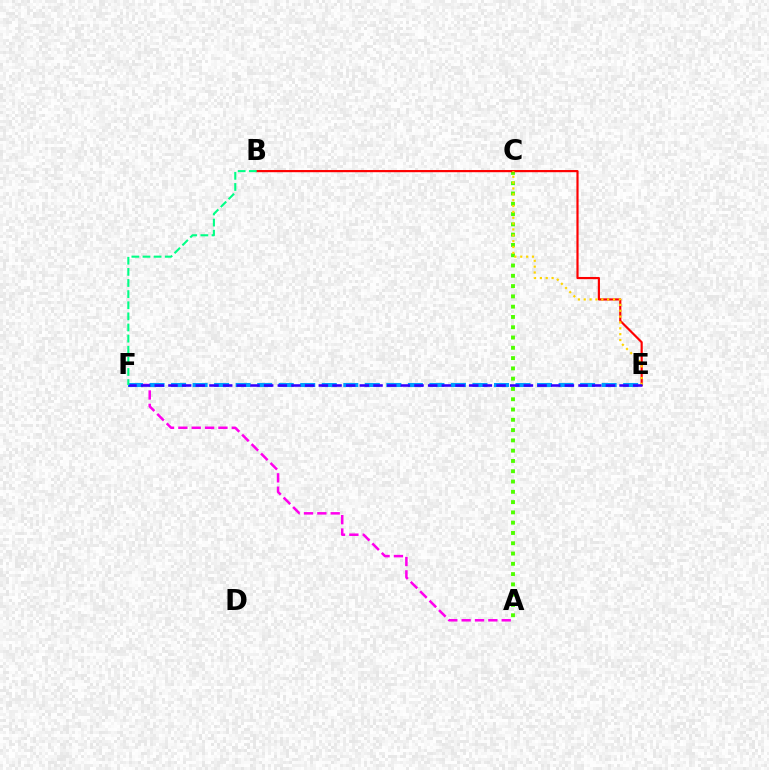{('A', 'F'): [{'color': '#ff00ed', 'line_style': 'dashed', 'thickness': 1.81}], ('A', 'C'): [{'color': '#4fff00', 'line_style': 'dotted', 'thickness': 2.79}], ('E', 'F'): [{'color': '#009eff', 'line_style': 'dashed', 'thickness': 2.92}, {'color': '#3700ff', 'line_style': 'dashed', 'thickness': 1.86}], ('B', 'E'): [{'color': '#ff0000', 'line_style': 'solid', 'thickness': 1.57}], ('C', 'E'): [{'color': '#ffd500', 'line_style': 'dotted', 'thickness': 1.59}], ('B', 'F'): [{'color': '#00ff86', 'line_style': 'dashed', 'thickness': 1.51}]}